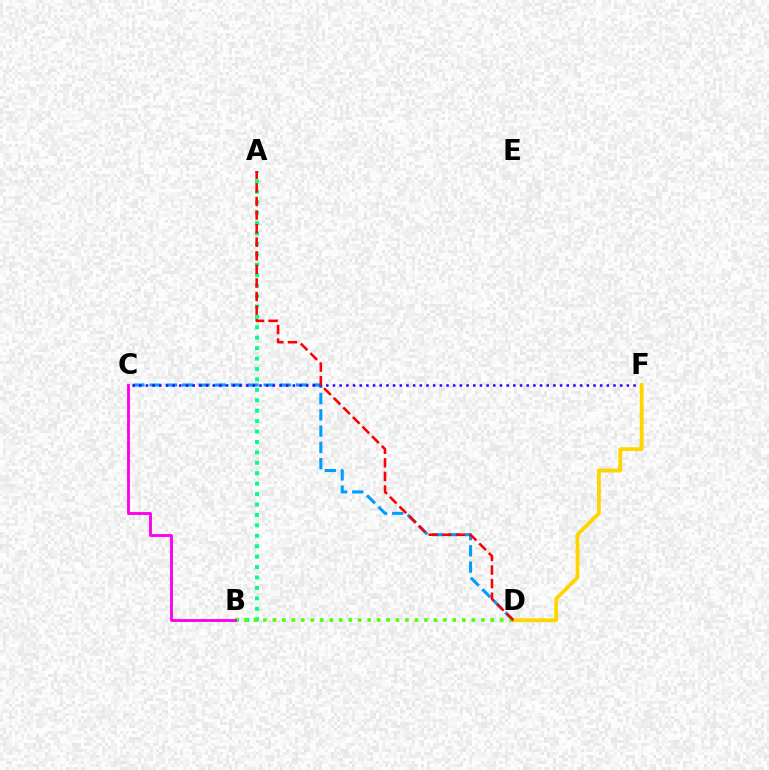{('A', 'B'): [{'color': '#00ff86', 'line_style': 'dotted', 'thickness': 2.83}], ('C', 'D'): [{'color': '#009eff', 'line_style': 'dashed', 'thickness': 2.21}], ('C', 'F'): [{'color': '#3700ff', 'line_style': 'dotted', 'thickness': 1.81}], ('D', 'F'): [{'color': '#ffd500', 'line_style': 'solid', 'thickness': 2.74}], ('B', 'D'): [{'color': '#4fff00', 'line_style': 'dotted', 'thickness': 2.57}], ('B', 'C'): [{'color': '#ff00ed', 'line_style': 'solid', 'thickness': 2.07}], ('A', 'D'): [{'color': '#ff0000', 'line_style': 'dashed', 'thickness': 1.85}]}